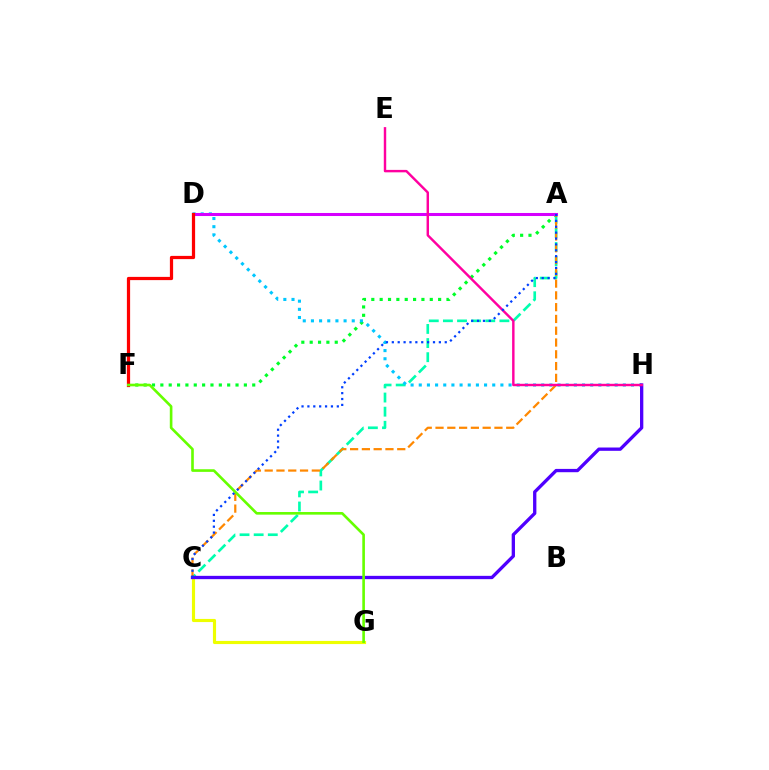{('A', 'F'): [{'color': '#00ff27', 'line_style': 'dotted', 'thickness': 2.27}], ('A', 'C'): [{'color': '#00ffaf', 'line_style': 'dashed', 'thickness': 1.92}, {'color': '#ff8800', 'line_style': 'dashed', 'thickness': 1.6}, {'color': '#003fff', 'line_style': 'dotted', 'thickness': 1.6}], ('C', 'G'): [{'color': '#eeff00', 'line_style': 'solid', 'thickness': 2.26}], ('D', 'H'): [{'color': '#00c7ff', 'line_style': 'dotted', 'thickness': 2.22}], ('A', 'D'): [{'color': '#d600ff', 'line_style': 'solid', 'thickness': 2.19}], ('D', 'F'): [{'color': '#ff0000', 'line_style': 'solid', 'thickness': 2.32}], ('C', 'H'): [{'color': '#4f00ff', 'line_style': 'solid', 'thickness': 2.38}], ('E', 'H'): [{'color': '#ff00a0', 'line_style': 'solid', 'thickness': 1.75}], ('F', 'G'): [{'color': '#66ff00', 'line_style': 'solid', 'thickness': 1.89}]}